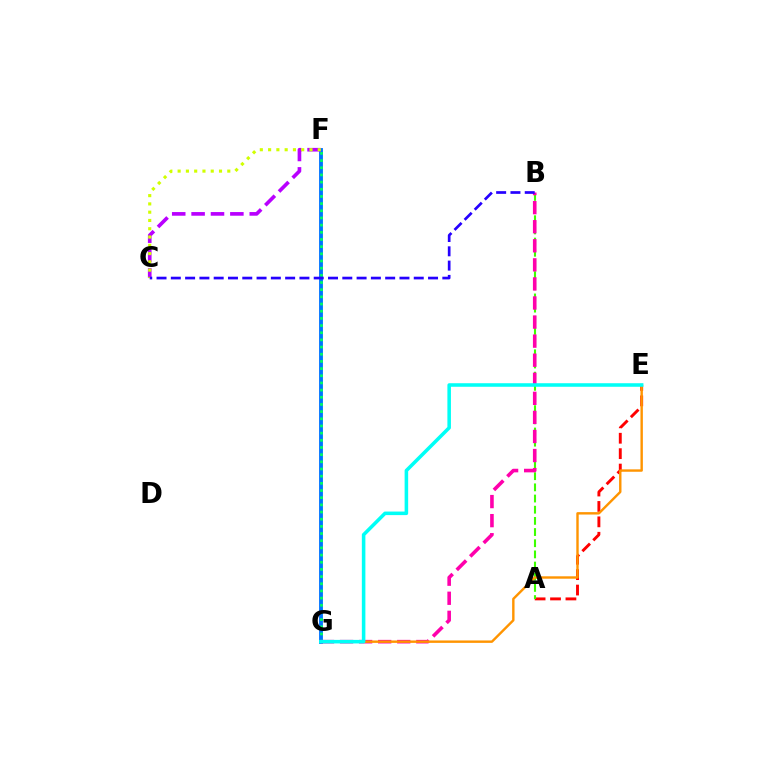{('A', 'E'): [{'color': '#ff0000', 'line_style': 'dashed', 'thickness': 2.09}], ('F', 'G'): [{'color': '#0074ff', 'line_style': 'solid', 'thickness': 2.78}, {'color': '#00ff5c', 'line_style': 'dotted', 'thickness': 1.95}], ('A', 'B'): [{'color': '#3dff00', 'line_style': 'dashed', 'thickness': 1.52}], ('B', 'G'): [{'color': '#ff00ac', 'line_style': 'dashed', 'thickness': 2.59}], ('E', 'G'): [{'color': '#ff9400', 'line_style': 'solid', 'thickness': 1.73}, {'color': '#00fff6', 'line_style': 'solid', 'thickness': 2.55}], ('C', 'F'): [{'color': '#b900ff', 'line_style': 'dashed', 'thickness': 2.63}, {'color': '#d1ff00', 'line_style': 'dotted', 'thickness': 2.25}], ('B', 'C'): [{'color': '#2500ff', 'line_style': 'dashed', 'thickness': 1.94}]}